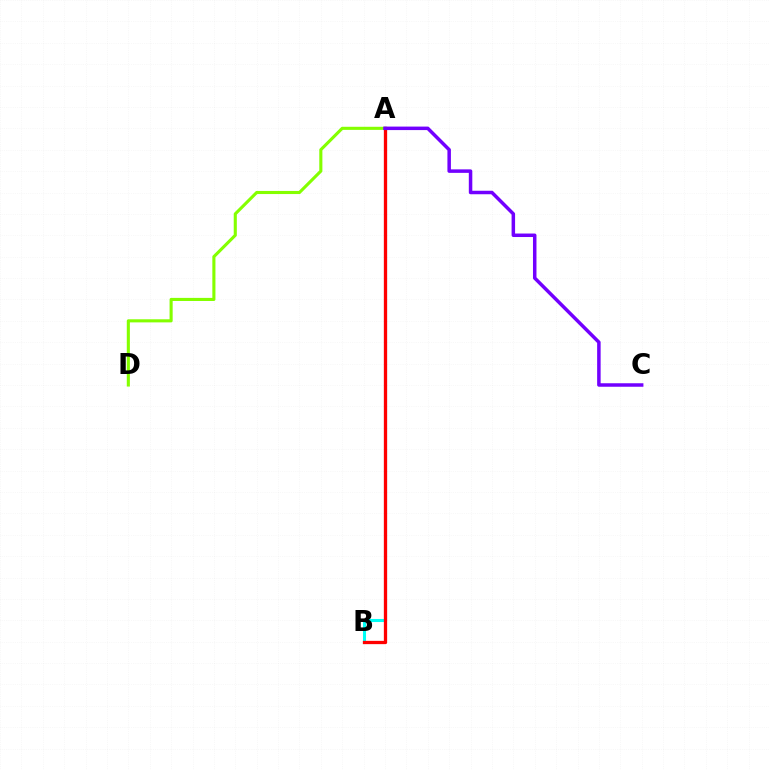{('A', 'D'): [{'color': '#84ff00', 'line_style': 'solid', 'thickness': 2.23}], ('A', 'B'): [{'color': '#00fff6', 'line_style': 'solid', 'thickness': 2.21}, {'color': '#ff0000', 'line_style': 'solid', 'thickness': 2.36}], ('A', 'C'): [{'color': '#7200ff', 'line_style': 'solid', 'thickness': 2.52}]}